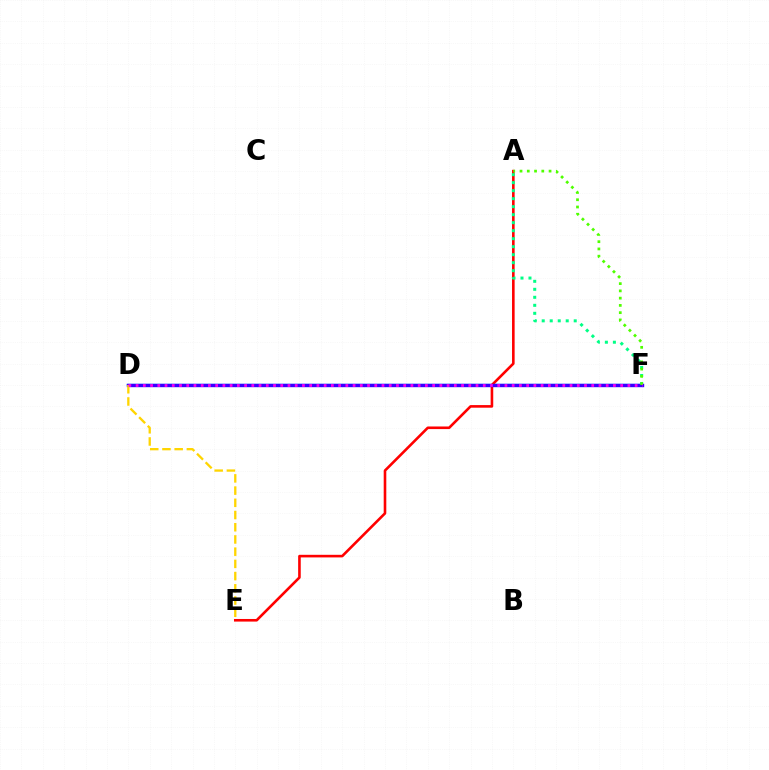{('D', 'F'): [{'color': '#009eff', 'line_style': 'solid', 'thickness': 1.69}, {'color': '#3700ff', 'line_style': 'solid', 'thickness': 2.44}, {'color': '#ff00ed', 'line_style': 'dotted', 'thickness': 1.97}], ('A', 'E'): [{'color': '#ff0000', 'line_style': 'solid', 'thickness': 1.88}], ('A', 'F'): [{'color': '#00ff86', 'line_style': 'dotted', 'thickness': 2.17}, {'color': '#4fff00', 'line_style': 'dotted', 'thickness': 1.97}], ('D', 'E'): [{'color': '#ffd500', 'line_style': 'dashed', 'thickness': 1.66}]}